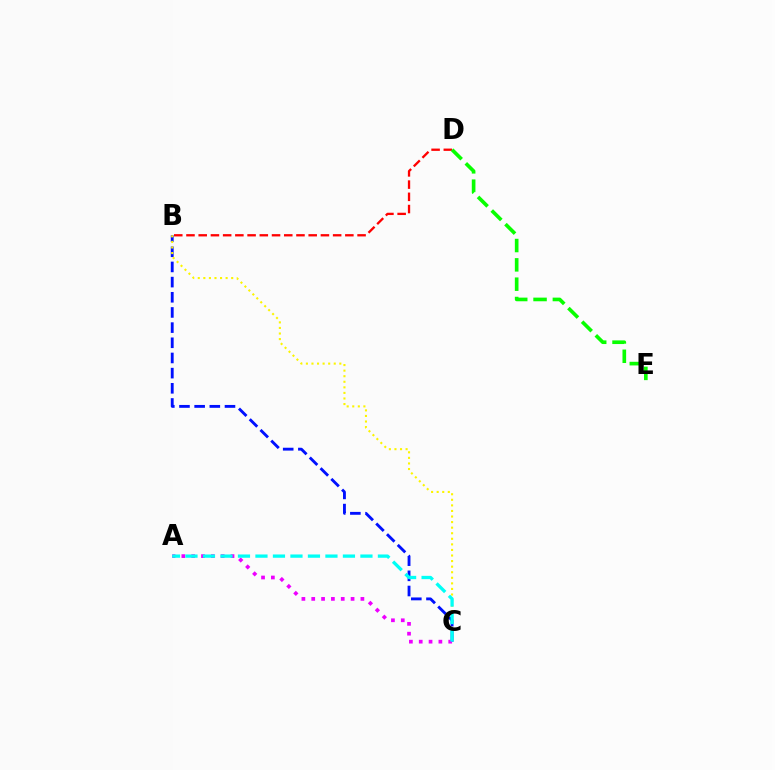{('B', 'D'): [{'color': '#ff0000', 'line_style': 'dashed', 'thickness': 1.66}], ('B', 'C'): [{'color': '#0010ff', 'line_style': 'dashed', 'thickness': 2.06}, {'color': '#fcf500', 'line_style': 'dotted', 'thickness': 1.51}], ('D', 'E'): [{'color': '#08ff00', 'line_style': 'dashed', 'thickness': 2.63}], ('A', 'C'): [{'color': '#ee00ff', 'line_style': 'dotted', 'thickness': 2.67}, {'color': '#00fff6', 'line_style': 'dashed', 'thickness': 2.38}]}